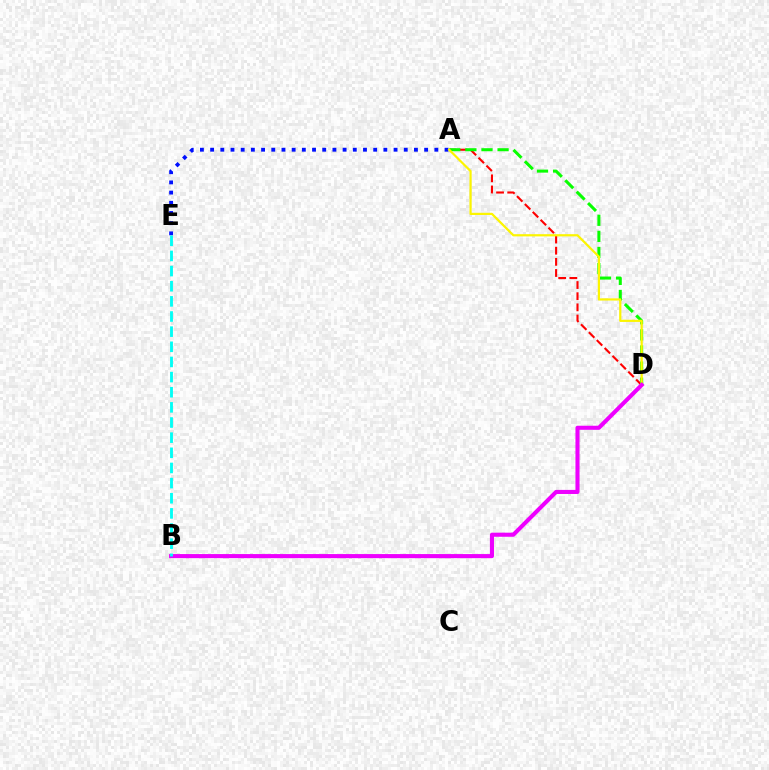{('A', 'D'): [{'color': '#ff0000', 'line_style': 'dashed', 'thickness': 1.51}, {'color': '#08ff00', 'line_style': 'dashed', 'thickness': 2.19}, {'color': '#fcf500', 'line_style': 'solid', 'thickness': 1.59}], ('A', 'E'): [{'color': '#0010ff', 'line_style': 'dotted', 'thickness': 2.77}], ('B', 'D'): [{'color': '#ee00ff', 'line_style': 'solid', 'thickness': 2.94}], ('B', 'E'): [{'color': '#00fff6', 'line_style': 'dashed', 'thickness': 2.06}]}